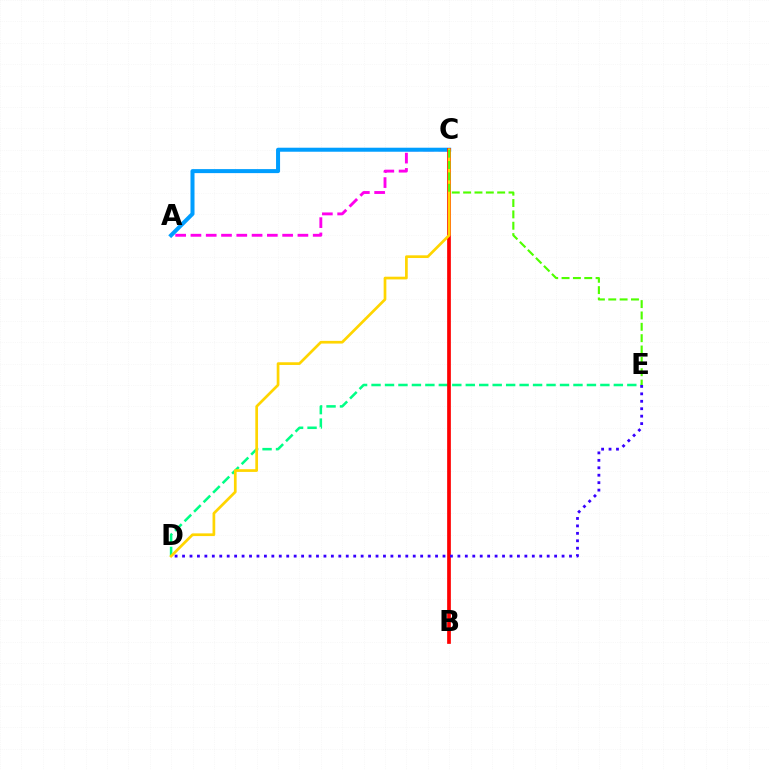{('D', 'E'): [{'color': '#00ff86', 'line_style': 'dashed', 'thickness': 1.83}, {'color': '#3700ff', 'line_style': 'dotted', 'thickness': 2.02}], ('A', 'C'): [{'color': '#ff00ed', 'line_style': 'dashed', 'thickness': 2.08}, {'color': '#009eff', 'line_style': 'solid', 'thickness': 2.89}], ('B', 'C'): [{'color': '#ff0000', 'line_style': 'solid', 'thickness': 2.67}], ('C', 'D'): [{'color': '#ffd500', 'line_style': 'solid', 'thickness': 1.95}], ('C', 'E'): [{'color': '#4fff00', 'line_style': 'dashed', 'thickness': 1.54}]}